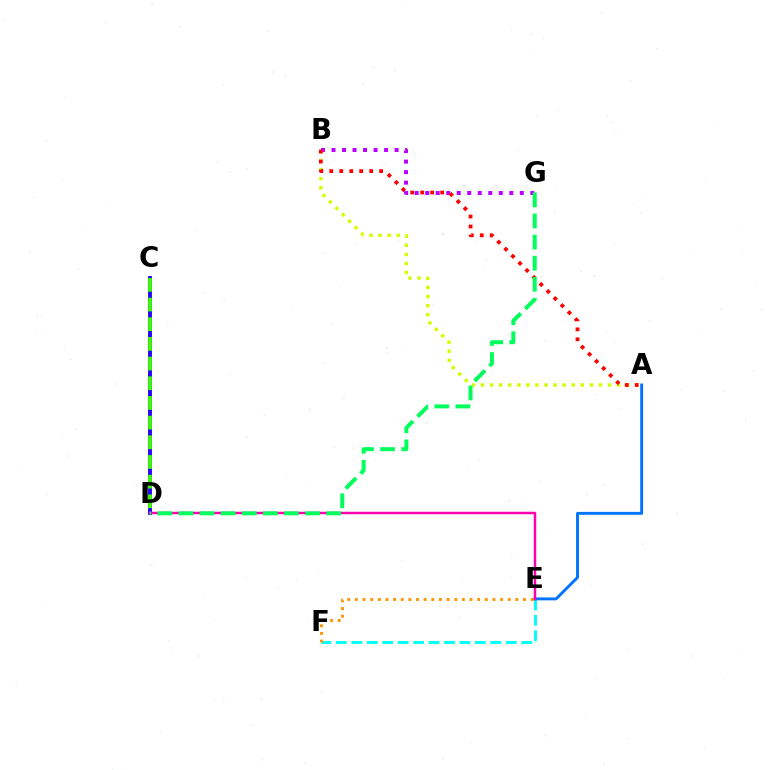{('A', 'B'): [{'color': '#d1ff00', 'line_style': 'dotted', 'thickness': 2.47}, {'color': '#ff0000', 'line_style': 'dotted', 'thickness': 2.71}], ('E', 'F'): [{'color': '#00fff6', 'line_style': 'dashed', 'thickness': 2.1}, {'color': '#ff9400', 'line_style': 'dotted', 'thickness': 2.08}], ('A', 'E'): [{'color': '#0074ff', 'line_style': 'solid', 'thickness': 2.09}], ('C', 'D'): [{'color': '#2500ff', 'line_style': 'solid', 'thickness': 2.79}, {'color': '#3dff00', 'line_style': 'dashed', 'thickness': 2.67}], ('B', 'G'): [{'color': '#b900ff', 'line_style': 'dotted', 'thickness': 2.86}], ('D', 'E'): [{'color': '#ff00ac', 'line_style': 'solid', 'thickness': 1.78}], ('D', 'G'): [{'color': '#00ff5c', 'line_style': 'dashed', 'thickness': 2.87}]}